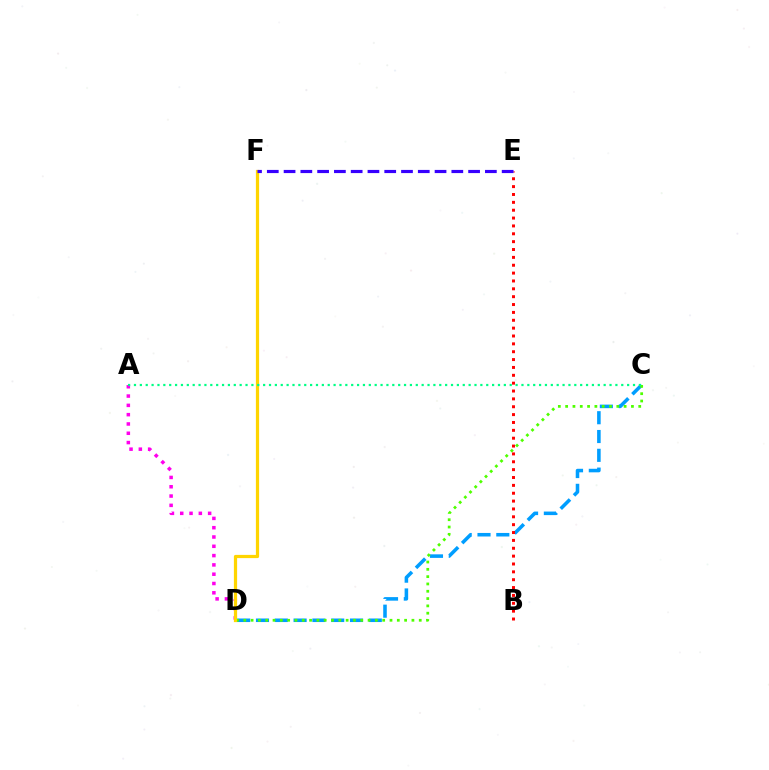{('A', 'D'): [{'color': '#ff00ed', 'line_style': 'dotted', 'thickness': 2.53}], ('C', 'D'): [{'color': '#009eff', 'line_style': 'dashed', 'thickness': 2.55}, {'color': '#4fff00', 'line_style': 'dotted', 'thickness': 1.99}], ('D', 'F'): [{'color': '#ffd500', 'line_style': 'solid', 'thickness': 2.32}], ('A', 'C'): [{'color': '#00ff86', 'line_style': 'dotted', 'thickness': 1.6}], ('B', 'E'): [{'color': '#ff0000', 'line_style': 'dotted', 'thickness': 2.14}], ('E', 'F'): [{'color': '#3700ff', 'line_style': 'dashed', 'thickness': 2.28}]}